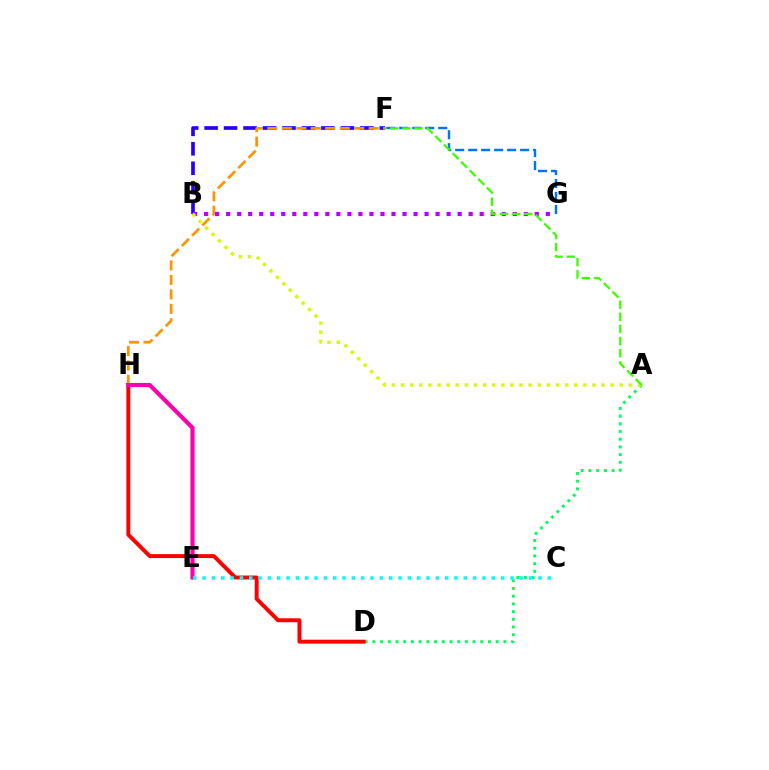{('F', 'G'): [{'color': '#0074ff', 'line_style': 'dashed', 'thickness': 1.76}], ('A', 'D'): [{'color': '#00ff5c', 'line_style': 'dotted', 'thickness': 2.09}], ('B', 'F'): [{'color': '#2500ff', 'line_style': 'dashed', 'thickness': 2.64}], ('F', 'H'): [{'color': '#ff9400', 'line_style': 'dashed', 'thickness': 1.97}], ('B', 'G'): [{'color': '#b900ff', 'line_style': 'dotted', 'thickness': 3.0}], ('A', 'B'): [{'color': '#d1ff00', 'line_style': 'dotted', 'thickness': 2.48}], ('D', 'H'): [{'color': '#ff0000', 'line_style': 'solid', 'thickness': 2.83}], ('A', 'F'): [{'color': '#3dff00', 'line_style': 'dashed', 'thickness': 1.65}], ('E', 'H'): [{'color': '#ff00ac', 'line_style': 'solid', 'thickness': 3.0}], ('C', 'E'): [{'color': '#00fff6', 'line_style': 'dotted', 'thickness': 2.53}]}